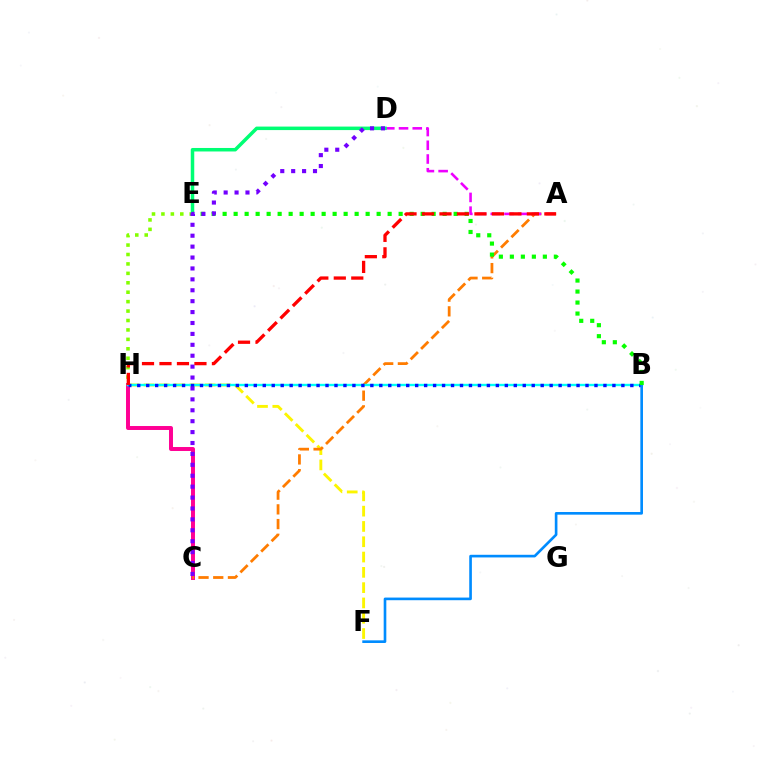{('C', 'H'): [{'color': '#ff0094', 'line_style': 'solid', 'thickness': 2.85}], ('F', 'H'): [{'color': '#fcf500', 'line_style': 'dashed', 'thickness': 2.08}], ('A', 'C'): [{'color': '#ff7c00', 'line_style': 'dashed', 'thickness': 2.0}], ('B', 'H'): [{'color': '#00fff6', 'line_style': 'solid', 'thickness': 1.7}, {'color': '#0010ff', 'line_style': 'dotted', 'thickness': 2.44}], ('A', 'D'): [{'color': '#ee00ff', 'line_style': 'dashed', 'thickness': 1.87}], ('E', 'H'): [{'color': '#84ff00', 'line_style': 'dotted', 'thickness': 2.56}], ('D', 'E'): [{'color': '#00ff74', 'line_style': 'solid', 'thickness': 2.52}], ('B', 'F'): [{'color': '#008cff', 'line_style': 'solid', 'thickness': 1.9}], ('B', 'E'): [{'color': '#08ff00', 'line_style': 'dotted', 'thickness': 2.99}], ('C', 'D'): [{'color': '#7200ff', 'line_style': 'dotted', 'thickness': 2.96}], ('A', 'H'): [{'color': '#ff0000', 'line_style': 'dashed', 'thickness': 2.37}]}